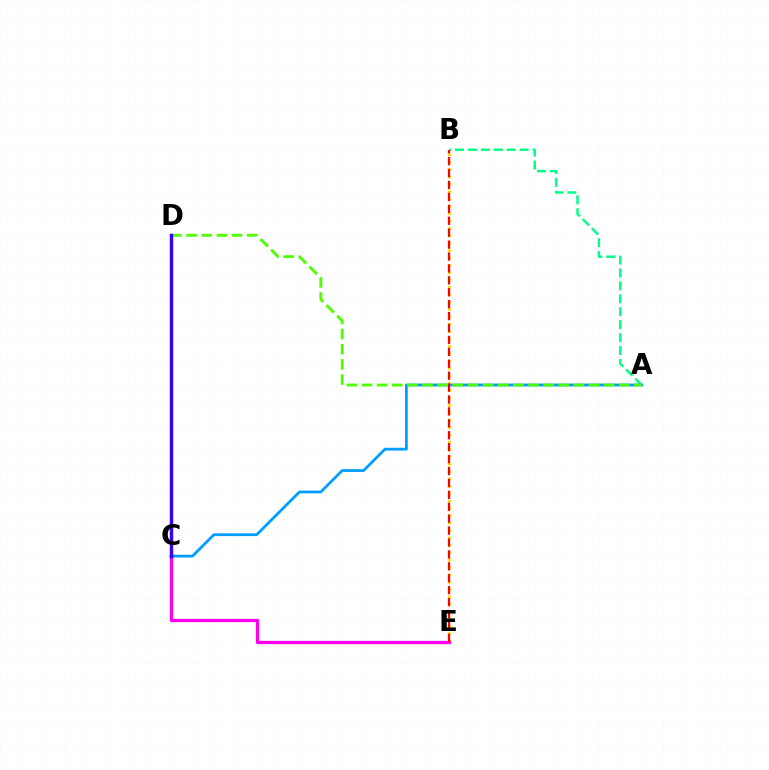{('B', 'E'): [{'color': '#ffd500', 'line_style': 'dotted', 'thickness': 2.0}, {'color': '#ff0000', 'line_style': 'dashed', 'thickness': 1.62}], ('A', 'B'): [{'color': '#00ff86', 'line_style': 'dashed', 'thickness': 1.76}], ('A', 'C'): [{'color': '#009eff', 'line_style': 'solid', 'thickness': 2.0}], ('C', 'E'): [{'color': '#ff00ed', 'line_style': 'solid', 'thickness': 2.38}], ('A', 'D'): [{'color': '#4fff00', 'line_style': 'dashed', 'thickness': 2.06}], ('C', 'D'): [{'color': '#3700ff', 'line_style': 'solid', 'thickness': 2.47}]}